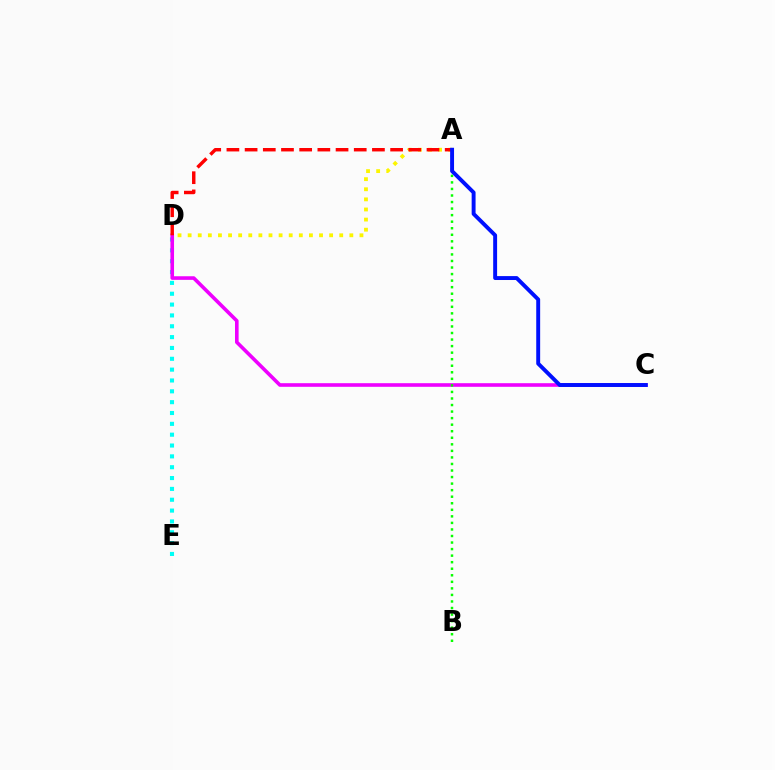{('D', 'E'): [{'color': '#00fff6', 'line_style': 'dotted', 'thickness': 2.95}], ('C', 'D'): [{'color': '#ee00ff', 'line_style': 'solid', 'thickness': 2.6}], ('A', 'D'): [{'color': '#fcf500', 'line_style': 'dotted', 'thickness': 2.75}, {'color': '#ff0000', 'line_style': 'dashed', 'thickness': 2.47}], ('A', 'B'): [{'color': '#08ff00', 'line_style': 'dotted', 'thickness': 1.78}], ('A', 'C'): [{'color': '#0010ff', 'line_style': 'solid', 'thickness': 2.82}]}